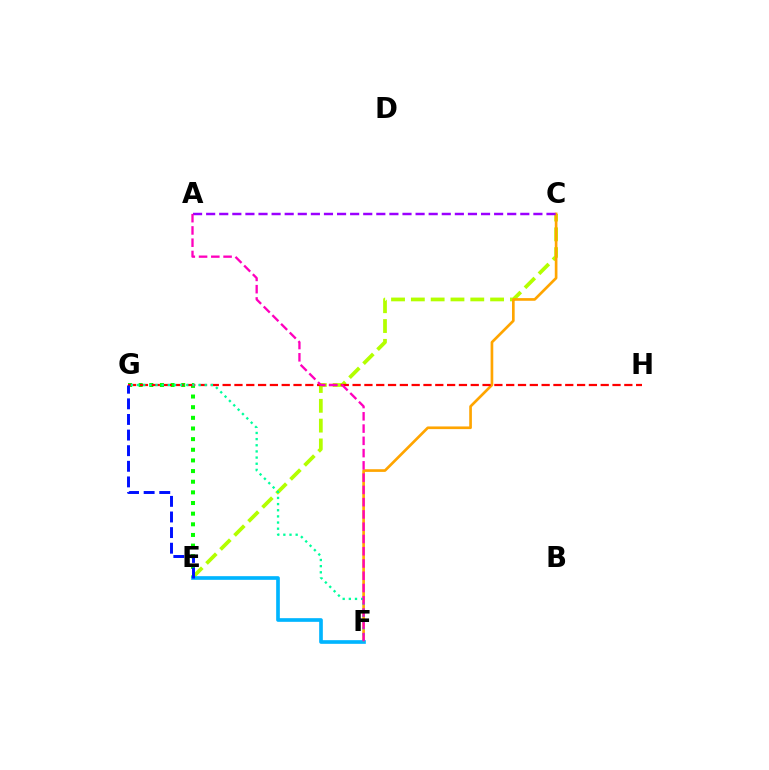{('E', 'G'): [{'color': '#08ff00', 'line_style': 'dotted', 'thickness': 2.89}, {'color': '#0010ff', 'line_style': 'dashed', 'thickness': 2.12}], ('C', 'E'): [{'color': '#b3ff00', 'line_style': 'dashed', 'thickness': 2.69}], ('C', 'F'): [{'color': '#ffa500', 'line_style': 'solid', 'thickness': 1.92}], ('G', 'H'): [{'color': '#ff0000', 'line_style': 'dashed', 'thickness': 1.61}], ('E', 'F'): [{'color': '#00b5ff', 'line_style': 'solid', 'thickness': 2.64}], ('F', 'G'): [{'color': '#00ff9d', 'line_style': 'dotted', 'thickness': 1.67}], ('A', 'C'): [{'color': '#9b00ff', 'line_style': 'dashed', 'thickness': 1.78}], ('A', 'F'): [{'color': '#ff00bd', 'line_style': 'dashed', 'thickness': 1.67}]}